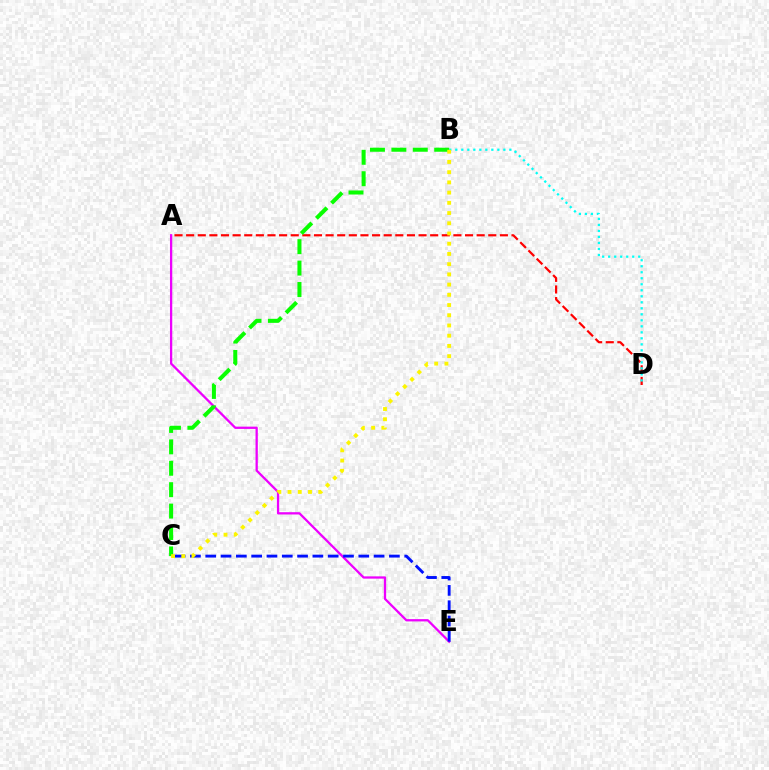{('A', 'E'): [{'color': '#ee00ff', 'line_style': 'solid', 'thickness': 1.64}], ('A', 'D'): [{'color': '#ff0000', 'line_style': 'dashed', 'thickness': 1.58}], ('B', 'D'): [{'color': '#00fff6', 'line_style': 'dotted', 'thickness': 1.63}], ('C', 'E'): [{'color': '#0010ff', 'line_style': 'dashed', 'thickness': 2.08}], ('B', 'C'): [{'color': '#08ff00', 'line_style': 'dashed', 'thickness': 2.91}, {'color': '#fcf500', 'line_style': 'dotted', 'thickness': 2.78}]}